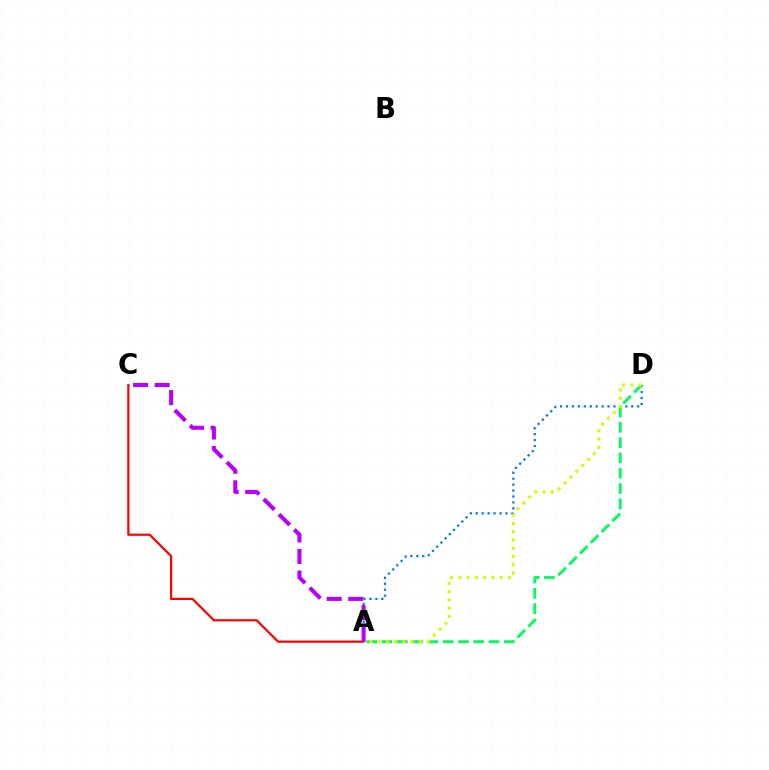{('A', 'D'): [{'color': '#0074ff', 'line_style': 'dotted', 'thickness': 1.61}, {'color': '#00ff5c', 'line_style': 'dashed', 'thickness': 2.08}, {'color': '#d1ff00', 'line_style': 'dotted', 'thickness': 2.25}], ('A', 'C'): [{'color': '#ff0000', 'line_style': 'solid', 'thickness': 1.58}, {'color': '#b900ff', 'line_style': 'dashed', 'thickness': 2.93}]}